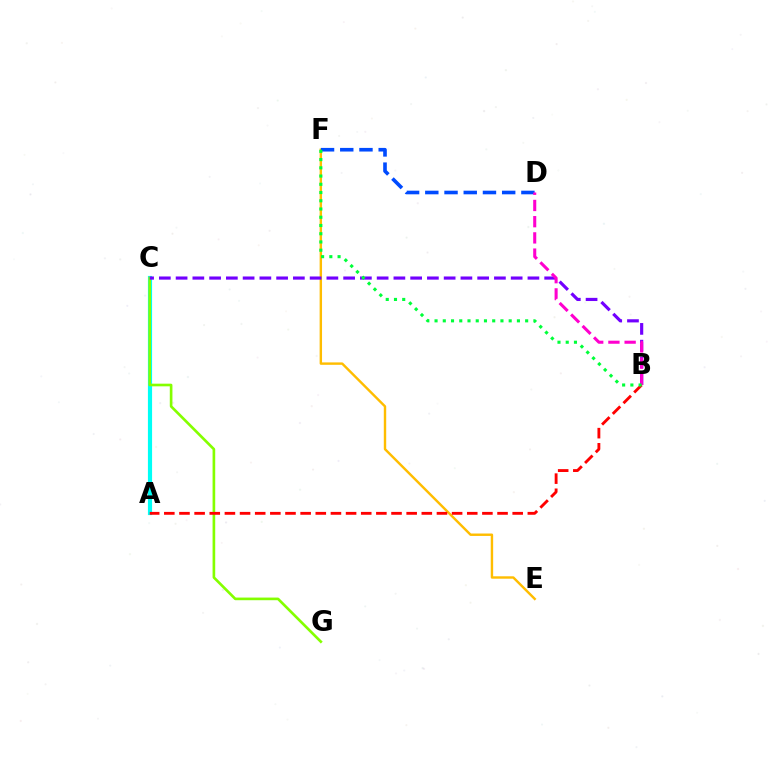{('E', 'F'): [{'color': '#ffbd00', 'line_style': 'solid', 'thickness': 1.74}], ('A', 'C'): [{'color': '#00fff6', 'line_style': 'solid', 'thickness': 3.0}], ('C', 'G'): [{'color': '#84ff00', 'line_style': 'solid', 'thickness': 1.91}], ('D', 'F'): [{'color': '#004bff', 'line_style': 'dashed', 'thickness': 2.61}], ('B', 'C'): [{'color': '#7200ff', 'line_style': 'dashed', 'thickness': 2.28}], ('B', 'D'): [{'color': '#ff00cf', 'line_style': 'dashed', 'thickness': 2.2}], ('A', 'B'): [{'color': '#ff0000', 'line_style': 'dashed', 'thickness': 2.06}], ('B', 'F'): [{'color': '#00ff39', 'line_style': 'dotted', 'thickness': 2.24}]}